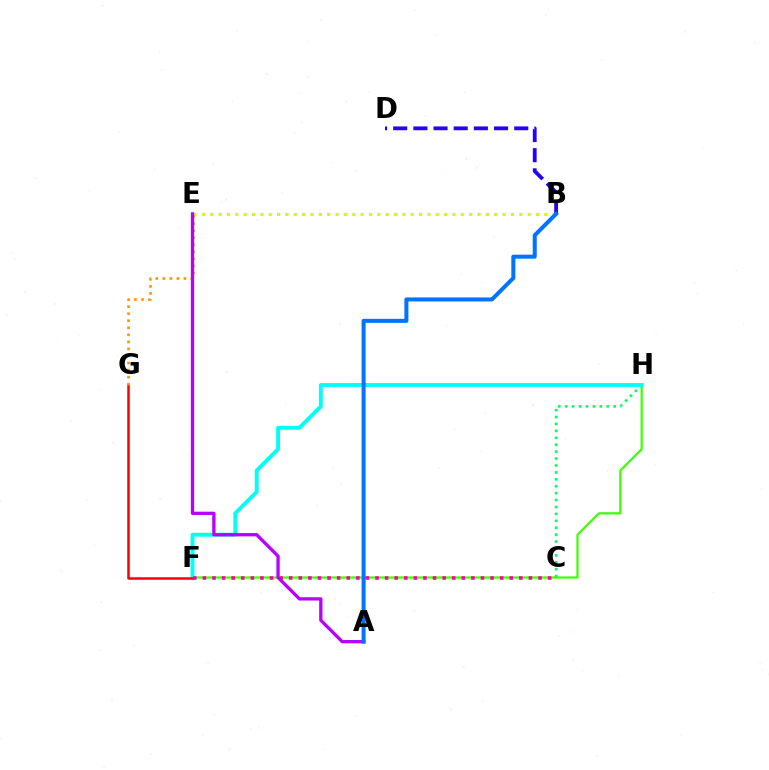{('B', 'E'): [{'color': '#d1ff00', 'line_style': 'dotted', 'thickness': 2.27}], ('F', 'H'): [{'color': '#3dff00', 'line_style': 'solid', 'thickness': 1.59}, {'color': '#00fff6', 'line_style': 'solid', 'thickness': 2.78}], ('C', 'H'): [{'color': '#00ff5c', 'line_style': 'dotted', 'thickness': 1.88}], ('B', 'D'): [{'color': '#2500ff', 'line_style': 'dashed', 'thickness': 2.74}], ('F', 'G'): [{'color': '#ff0000', 'line_style': 'solid', 'thickness': 1.81}], ('E', 'G'): [{'color': '#ff9400', 'line_style': 'dotted', 'thickness': 1.91}], ('C', 'F'): [{'color': '#ff00ac', 'line_style': 'dotted', 'thickness': 2.61}], ('A', 'E'): [{'color': '#b900ff', 'line_style': 'solid', 'thickness': 2.37}], ('A', 'B'): [{'color': '#0074ff', 'line_style': 'solid', 'thickness': 2.9}]}